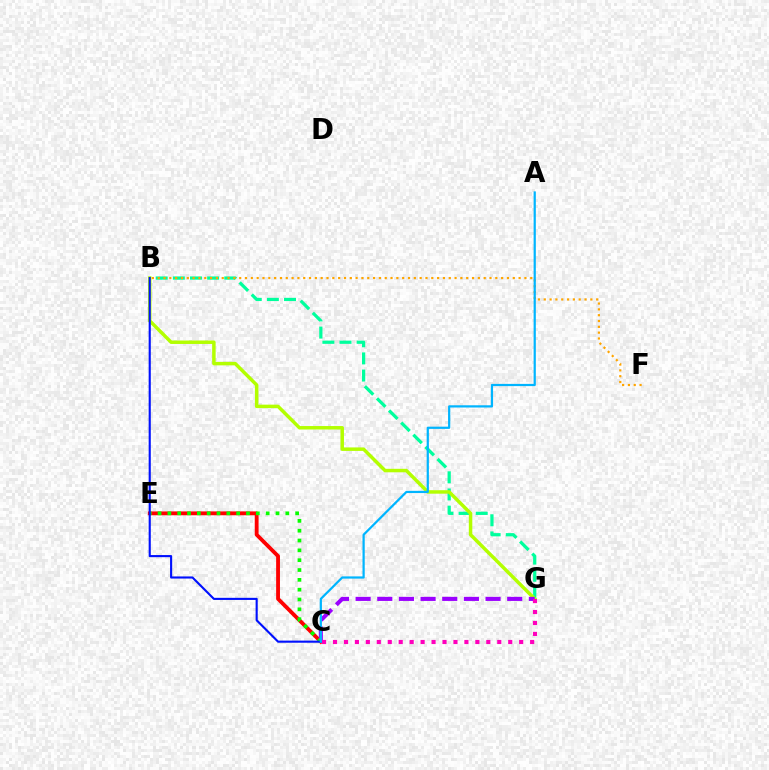{('C', 'E'): [{'color': '#ff0000', 'line_style': 'solid', 'thickness': 2.76}, {'color': '#08ff00', 'line_style': 'dotted', 'thickness': 2.67}], ('B', 'G'): [{'color': '#00ff9d', 'line_style': 'dashed', 'thickness': 2.33}, {'color': '#b3ff00', 'line_style': 'solid', 'thickness': 2.51}], ('C', 'G'): [{'color': '#9b00ff', 'line_style': 'dashed', 'thickness': 2.94}, {'color': '#ff00bd', 'line_style': 'dotted', 'thickness': 2.98}], ('B', 'C'): [{'color': '#0010ff', 'line_style': 'solid', 'thickness': 1.52}], ('B', 'F'): [{'color': '#ffa500', 'line_style': 'dotted', 'thickness': 1.58}], ('A', 'C'): [{'color': '#00b5ff', 'line_style': 'solid', 'thickness': 1.6}]}